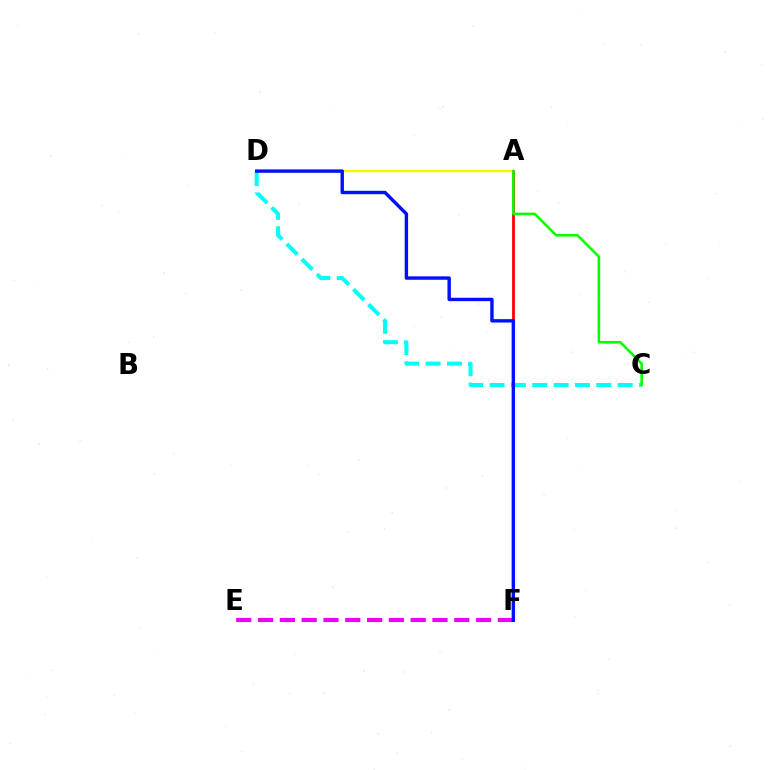{('A', 'F'): [{'color': '#ff0000', 'line_style': 'solid', 'thickness': 2.02}], ('E', 'F'): [{'color': '#ee00ff', 'line_style': 'dashed', 'thickness': 2.96}], ('C', 'D'): [{'color': '#00fff6', 'line_style': 'dashed', 'thickness': 2.9}], ('A', 'D'): [{'color': '#fcf500', 'line_style': 'solid', 'thickness': 1.74}], ('D', 'F'): [{'color': '#0010ff', 'line_style': 'solid', 'thickness': 2.45}], ('A', 'C'): [{'color': '#08ff00', 'line_style': 'solid', 'thickness': 1.86}]}